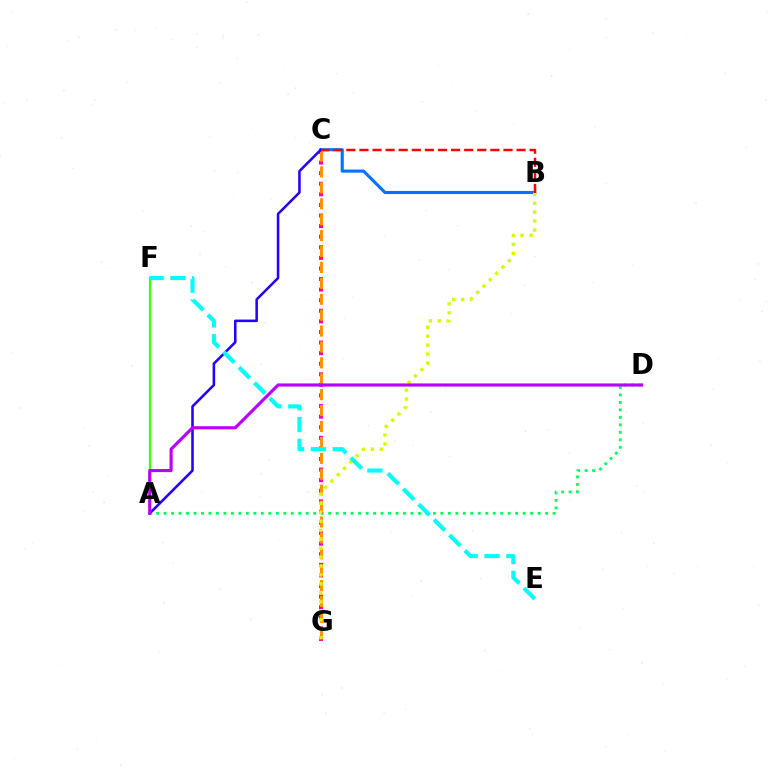{('A', 'D'): [{'color': '#00ff5c', 'line_style': 'dotted', 'thickness': 2.03}, {'color': '#b900ff', 'line_style': 'solid', 'thickness': 2.26}], ('B', 'C'): [{'color': '#0074ff', 'line_style': 'solid', 'thickness': 2.24}, {'color': '#ff0000', 'line_style': 'dashed', 'thickness': 1.78}], ('C', 'G'): [{'color': '#ff00ac', 'line_style': 'dotted', 'thickness': 2.88}, {'color': '#ff9400', 'line_style': 'dashed', 'thickness': 2.16}], ('A', 'F'): [{'color': '#3dff00', 'line_style': 'solid', 'thickness': 1.59}], ('B', 'G'): [{'color': '#d1ff00', 'line_style': 'dotted', 'thickness': 2.43}], ('A', 'C'): [{'color': '#2500ff', 'line_style': 'solid', 'thickness': 1.84}], ('E', 'F'): [{'color': '#00fff6', 'line_style': 'dashed', 'thickness': 2.96}]}